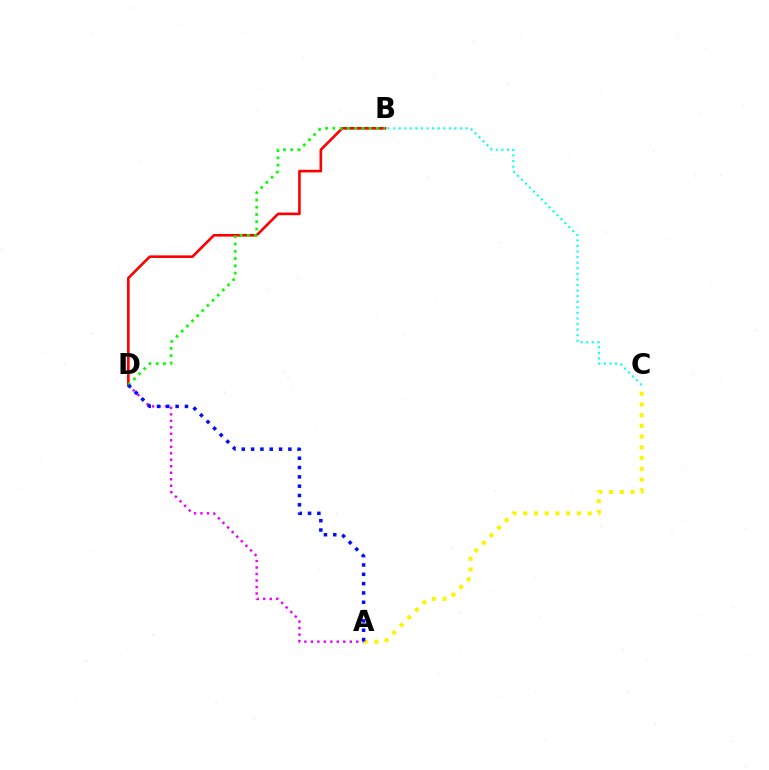{('B', 'C'): [{'color': '#00fff6', 'line_style': 'dotted', 'thickness': 1.52}], ('B', 'D'): [{'color': '#ff0000', 'line_style': 'solid', 'thickness': 1.89}, {'color': '#08ff00', 'line_style': 'dotted', 'thickness': 1.98}], ('A', 'C'): [{'color': '#fcf500', 'line_style': 'dotted', 'thickness': 2.91}], ('A', 'D'): [{'color': '#ee00ff', 'line_style': 'dotted', 'thickness': 1.76}, {'color': '#0010ff', 'line_style': 'dotted', 'thickness': 2.53}]}